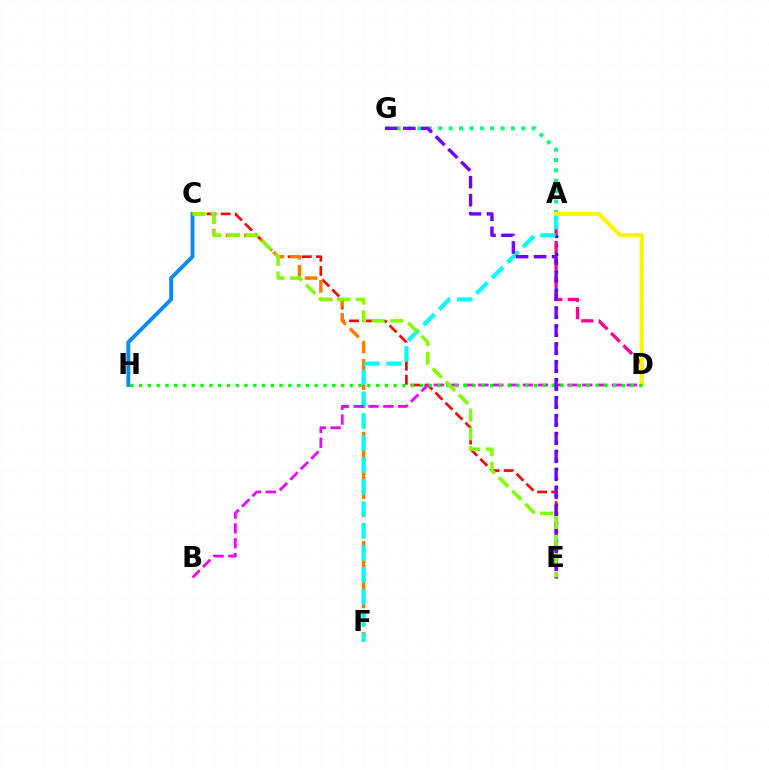{('C', 'H'): [{'color': '#008cff', 'line_style': 'solid', 'thickness': 2.78}], ('A', 'E'): [{'color': '#0010ff', 'line_style': 'dotted', 'thickness': 2.43}], ('C', 'E'): [{'color': '#ff0000', 'line_style': 'dashed', 'thickness': 1.92}, {'color': '#84ff00', 'line_style': 'dashed', 'thickness': 2.53}], ('C', 'F'): [{'color': '#ff7c00', 'line_style': 'dashed', 'thickness': 2.47}], ('A', 'G'): [{'color': '#00ff74', 'line_style': 'dotted', 'thickness': 2.82}], ('A', 'D'): [{'color': '#ff0094', 'line_style': 'dashed', 'thickness': 2.37}, {'color': '#fcf500', 'line_style': 'solid', 'thickness': 2.98}], ('A', 'F'): [{'color': '#00fff6', 'line_style': 'dashed', 'thickness': 2.98}], ('B', 'D'): [{'color': '#ee00ff', 'line_style': 'dashed', 'thickness': 2.02}], ('D', 'H'): [{'color': '#08ff00', 'line_style': 'dotted', 'thickness': 2.38}], ('E', 'G'): [{'color': '#7200ff', 'line_style': 'dashed', 'thickness': 2.45}]}